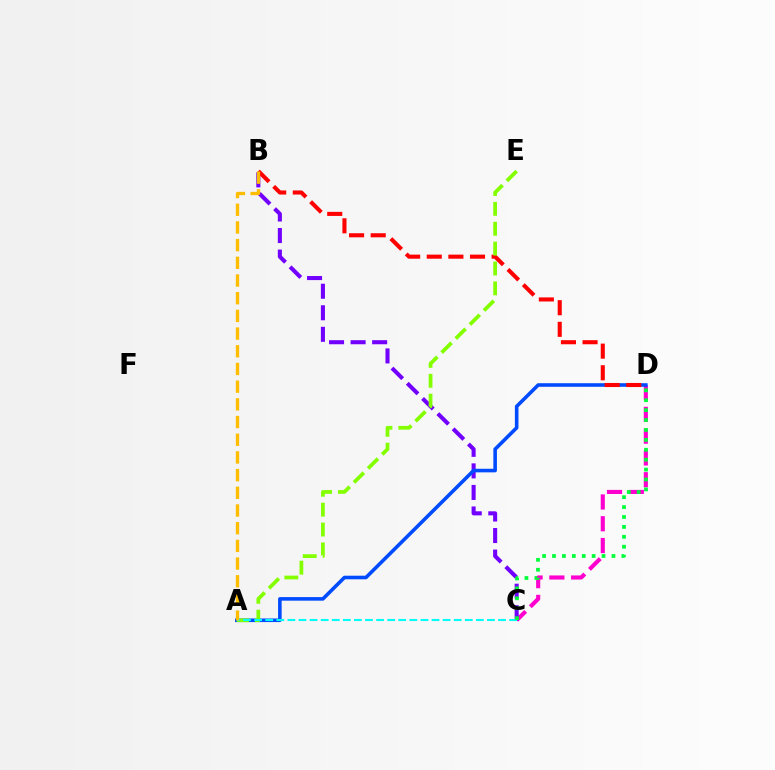{('C', 'D'): [{'color': '#ff00cf', 'line_style': 'dashed', 'thickness': 2.96}, {'color': '#00ff39', 'line_style': 'dotted', 'thickness': 2.69}], ('B', 'C'): [{'color': '#7200ff', 'line_style': 'dashed', 'thickness': 2.93}], ('A', 'D'): [{'color': '#004bff', 'line_style': 'solid', 'thickness': 2.58}], ('B', 'D'): [{'color': '#ff0000', 'line_style': 'dashed', 'thickness': 2.94}], ('A', 'E'): [{'color': '#84ff00', 'line_style': 'dashed', 'thickness': 2.7}], ('A', 'C'): [{'color': '#00fff6', 'line_style': 'dashed', 'thickness': 1.51}], ('A', 'B'): [{'color': '#ffbd00', 'line_style': 'dashed', 'thickness': 2.4}]}